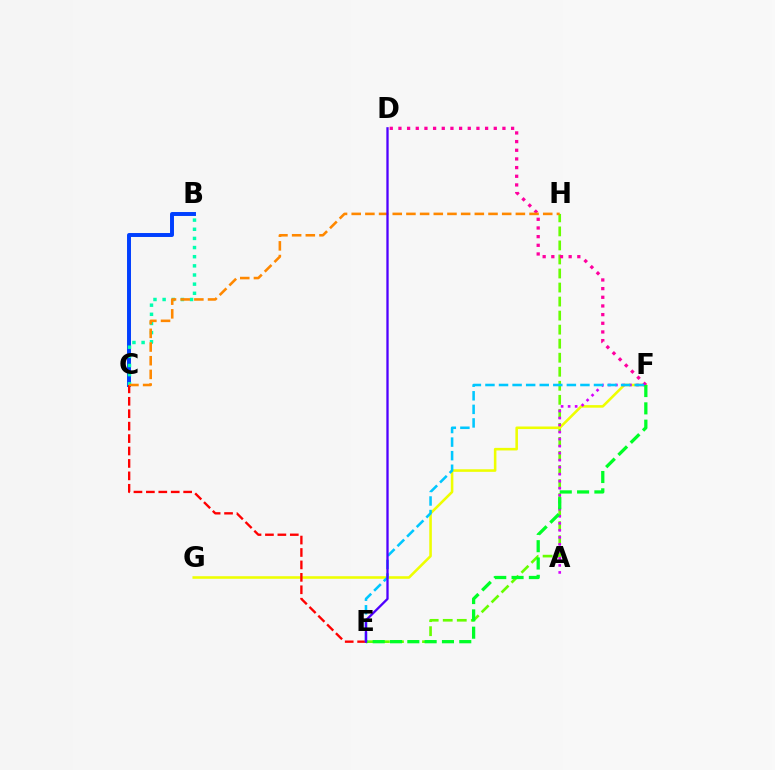{('E', 'H'): [{'color': '#66ff00', 'line_style': 'dashed', 'thickness': 1.91}], ('F', 'G'): [{'color': '#eeff00', 'line_style': 'solid', 'thickness': 1.85}], ('D', 'F'): [{'color': '#ff00a0', 'line_style': 'dotted', 'thickness': 2.35}], ('A', 'F'): [{'color': '#d600ff', 'line_style': 'dotted', 'thickness': 1.91}], ('B', 'C'): [{'color': '#003fff', 'line_style': 'solid', 'thickness': 2.84}, {'color': '#00ffaf', 'line_style': 'dotted', 'thickness': 2.49}], ('E', 'F'): [{'color': '#00ff27', 'line_style': 'dashed', 'thickness': 2.35}, {'color': '#00c7ff', 'line_style': 'dashed', 'thickness': 1.84}], ('C', 'E'): [{'color': '#ff0000', 'line_style': 'dashed', 'thickness': 1.69}], ('C', 'H'): [{'color': '#ff8800', 'line_style': 'dashed', 'thickness': 1.86}], ('D', 'E'): [{'color': '#4f00ff', 'line_style': 'solid', 'thickness': 1.66}]}